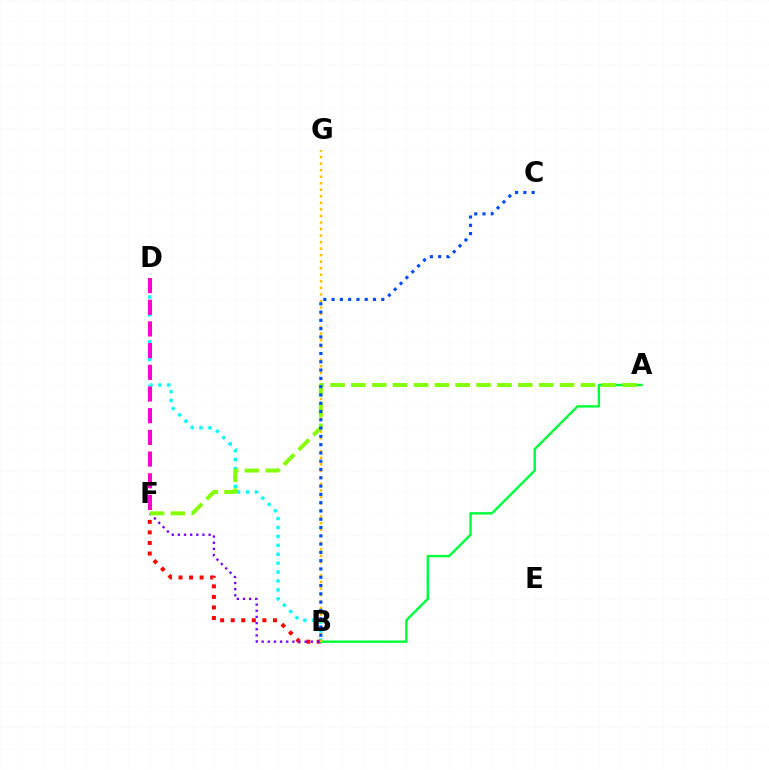{('B', 'D'): [{'color': '#00fff6', 'line_style': 'dotted', 'thickness': 2.42}], ('B', 'F'): [{'color': '#ff0000', 'line_style': 'dotted', 'thickness': 2.87}, {'color': '#7200ff', 'line_style': 'dotted', 'thickness': 1.67}], ('A', 'B'): [{'color': '#00ff39', 'line_style': 'solid', 'thickness': 1.74}], ('B', 'G'): [{'color': '#ffbd00', 'line_style': 'dotted', 'thickness': 1.78}], ('A', 'F'): [{'color': '#84ff00', 'line_style': 'dashed', 'thickness': 2.83}], ('B', 'C'): [{'color': '#004bff', 'line_style': 'dotted', 'thickness': 2.25}], ('D', 'F'): [{'color': '#ff00cf', 'line_style': 'dashed', 'thickness': 2.95}]}